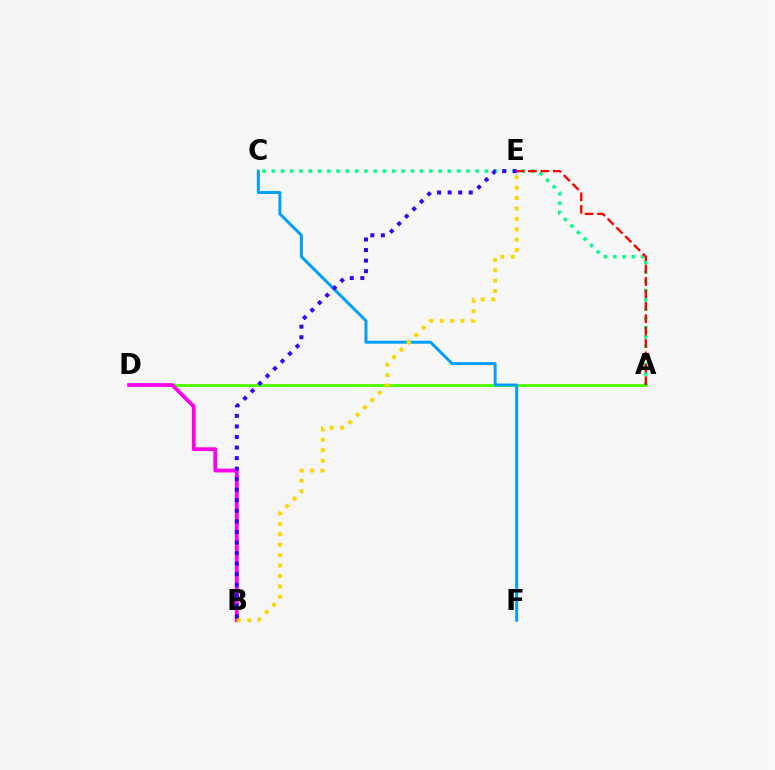{('A', 'D'): [{'color': '#4fff00', 'line_style': 'solid', 'thickness': 2.06}], ('B', 'D'): [{'color': '#ff00ed', 'line_style': 'solid', 'thickness': 2.73}], ('A', 'C'): [{'color': '#00ff86', 'line_style': 'dotted', 'thickness': 2.52}], ('A', 'E'): [{'color': '#ff0000', 'line_style': 'dashed', 'thickness': 1.68}], ('C', 'F'): [{'color': '#009eff', 'line_style': 'solid', 'thickness': 2.12}], ('B', 'E'): [{'color': '#ffd500', 'line_style': 'dotted', 'thickness': 2.83}, {'color': '#3700ff', 'line_style': 'dotted', 'thickness': 2.87}]}